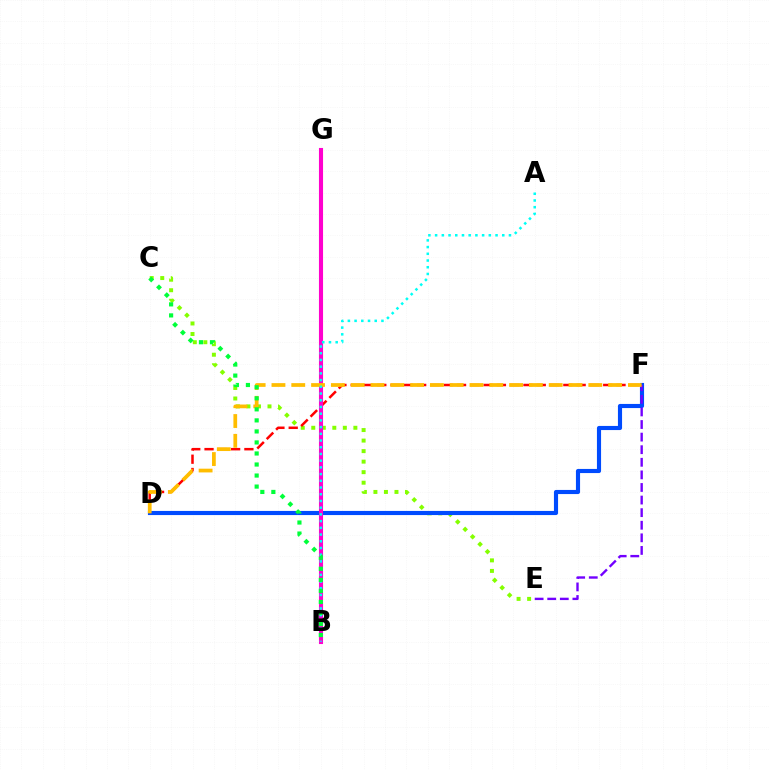{('C', 'E'): [{'color': '#84ff00', 'line_style': 'dotted', 'thickness': 2.86}], ('D', 'F'): [{'color': '#ff0000', 'line_style': 'dashed', 'thickness': 1.81}, {'color': '#004bff', 'line_style': 'solid', 'thickness': 2.98}, {'color': '#ffbd00', 'line_style': 'dashed', 'thickness': 2.69}], ('B', 'G'): [{'color': '#ff00cf', 'line_style': 'solid', 'thickness': 2.94}], ('E', 'F'): [{'color': '#7200ff', 'line_style': 'dashed', 'thickness': 1.71}], ('A', 'B'): [{'color': '#00fff6', 'line_style': 'dotted', 'thickness': 1.82}], ('B', 'C'): [{'color': '#00ff39', 'line_style': 'dotted', 'thickness': 3.0}]}